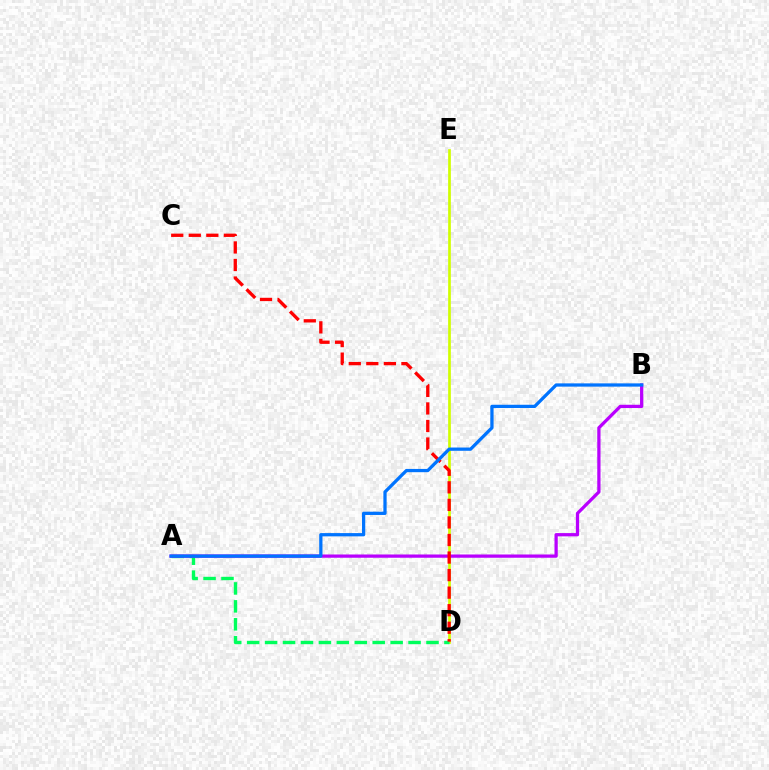{('D', 'E'): [{'color': '#d1ff00', 'line_style': 'solid', 'thickness': 1.94}], ('A', 'D'): [{'color': '#00ff5c', 'line_style': 'dashed', 'thickness': 2.44}], ('A', 'B'): [{'color': '#b900ff', 'line_style': 'solid', 'thickness': 2.34}, {'color': '#0074ff', 'line_style': 'solid', 'thickness': 2.35}], ('C', 'D'): [{'color': '#ff0000', 'line_style': 'dashed', 'thickness': 2.38}]}